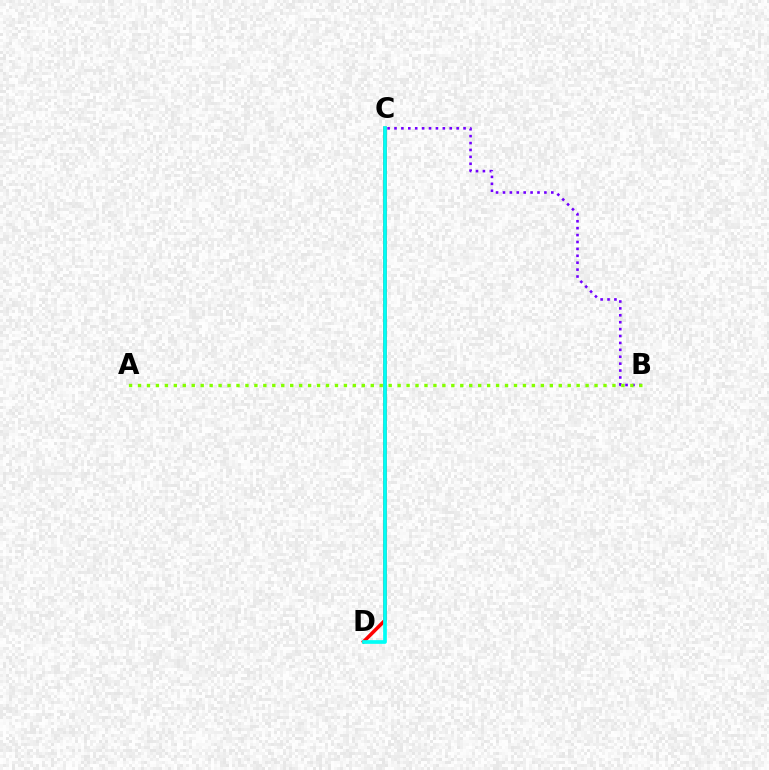{('B', 'C'): [{'color': '#7200ff', 'line_style': 'dotted', 'thickness': 1.88}], ('A', 'B'): [{'color': '#84ff00', 'line_style': 'dotted', 'thickness': 2.43}], ('C', 'D'): [{'color': '#ff0000', 'line_style': 'solid', 'thickness': 2.54}, {'color': '#00fff6', 'line_style': 'solid', 'thickness': 2.67}]}